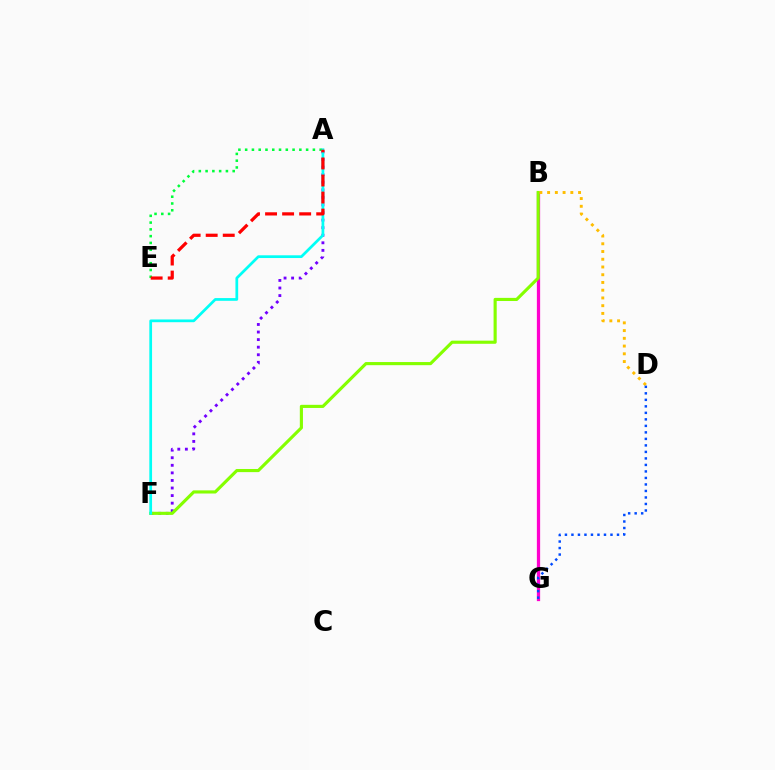{('B', 'G'): [{'color': '#ff00cf', 'line_style': 'solid', 'thickness': 2.35}], ('A', 'F'): [{'color': '#7200ff', 'line_style': 'dotted', 'thickness': 2.06}, {'color': '#00fff6', 'line_style': 'solid', 'thickness': 1.97}], ('B', 'F'): [{'color': '#84ff00', 'line_style': 'solid', 'thickness': 2.25}], ('A', 'E'): [{'color': '#00ff39', 'line_style': 'dotted', 'thickness': 1.84}, {'color': '#ff0000', 'line_style': 'dashed', 'thickness': 2.32}], ('B', 'D'): [{'color': '#ffbd00', 'line_style': 'dotted', 'thickness': 2.1}], ('D', 'G'): [{'color': '#004bff', 'line_style': 'dotted', 'thickness': 1.77}]}